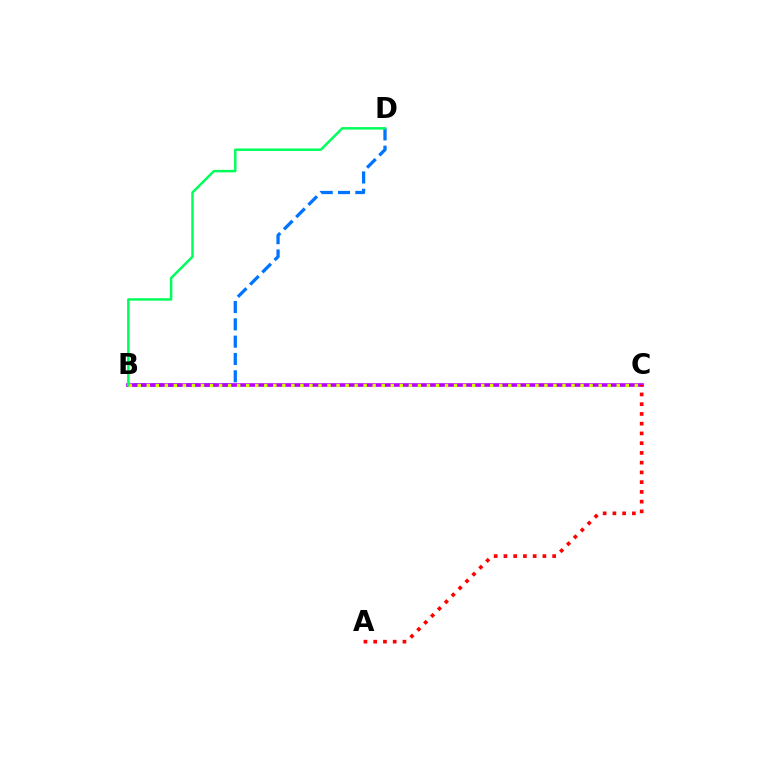{('B', 'D'): [{'color': '#0074ff', 'line_style': 'dashed', 'thickness': 2.35}, {'color': '#00ff5c', 'line_style': 'solid', 'thickness': 1.79}], ('B', 'C'): [{'color': '#b900ff', 'line_style': 'solid', 'thickness': 2.61}, {'color': '#d1ff00', 'line_style': 'dotted', 'thickness': 2.46}], ('A', 'C'): [{'color': '#ff0000', 'line_style': 'dotted', 'thickness': 2.65}]}